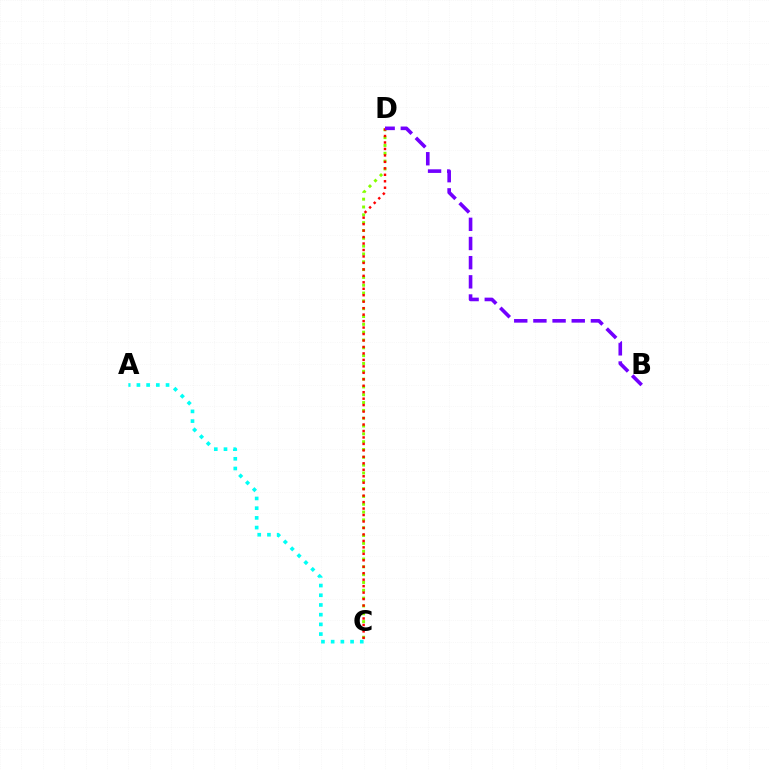{('C', 'D'): [{'color': '#84ff00', 'line_style': 'dotted', 'thickness': 2.13}, {'color': '#ff0000', 'line_style': 'dotted', 'thickness': 1.76}], ('A', 'C'): [{'color': '#00fff6', 'line_style': 'dotted', 'thickness': 2.64}], ('B', 'D'): [{'color': '#7200ff', 'line_style': 'dashed', 'thickness': 2.6}]}